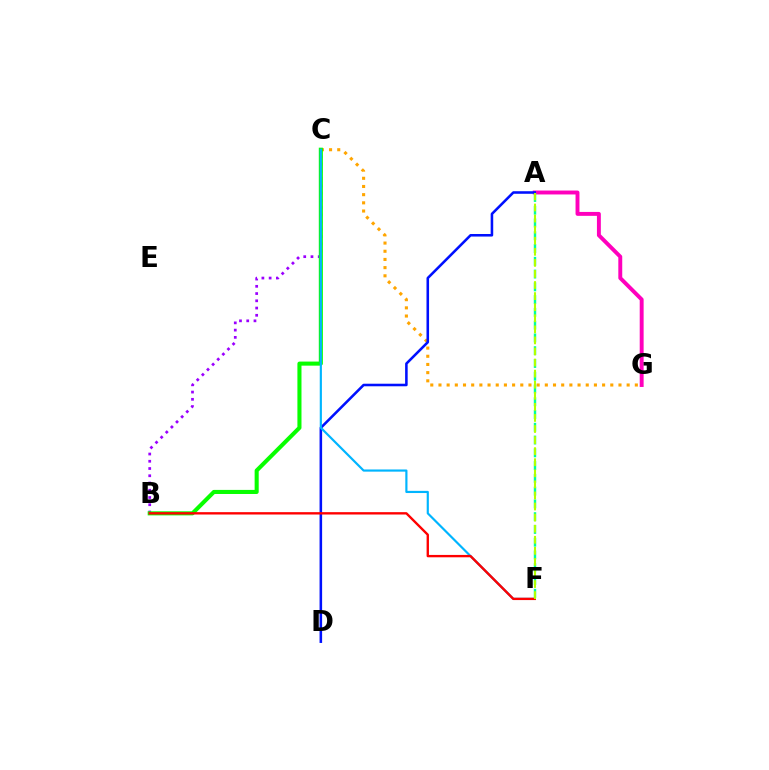{('A', 'G'): [{'color': '#ff00bd', 'line_style': 'solid', 'thickness': 2.82}], ('C', 'G'): [{'color': '#ffa500', 'line_style': 'dotted', 'thickness': 2.22}], ('A', 'F'): [{'color': '#00ff9d', 'line_style': 'dashed', 'thickness': 1.73}, {'color': '#b3ff00', 'line_style': 'dashed', 'thickness': 1.5}], ('A', 'D'): [{'color': '#0010ff', 'line_style': 'solid', 'thickness': 1.84}], ('B', 'C'): [{'color': '#9b00ff', 'line_style': 'dotted', 'thickness': 1.97}, {'color': '#08ff00', 'line_style': 'solid', 'thickness': 2.93}], ('C', 'F'): [{'color': '#00b5ff', 'line_style': 'solid', 'thickness': 1.56}], ('B', 'F'): [{'color': '#ff0000', 'line_style': 'solid', 'thickness': 1.7}]}